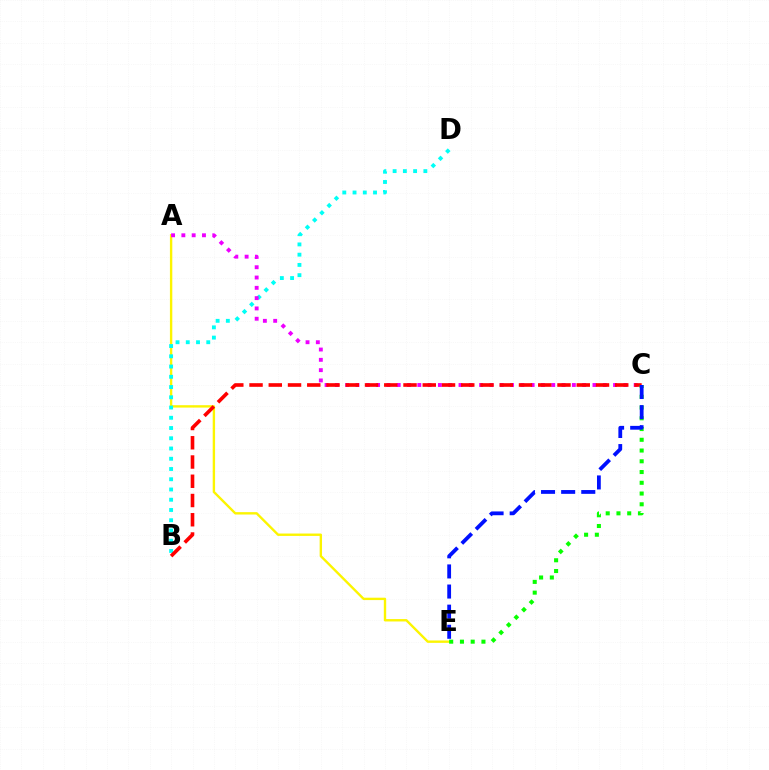{('A', 'E'): [{'color': '#fcf500', 'line_style': 'solid', 'thickness': 1.71}], ('B', 'D'): [{'color': '#00fff6', 'line_style': 'dotted', 'thickness': 2.78}], ('A', 'C'): [{'color': '#ee00ff', 'line_style': 'dotted', 'thickness': 2.8}], ('B', 'C'): [{'color': '#ff0000', 'line_style': 'dashed', 'thickness': 2.61}], ('C', 'E'): [{'color': '#08ff00', 'line_style': 'dotted', 'thickness': 2.92}, {'color': '#0010ff', 'line_style': 'dashed', 'thickness': 2.73}]}